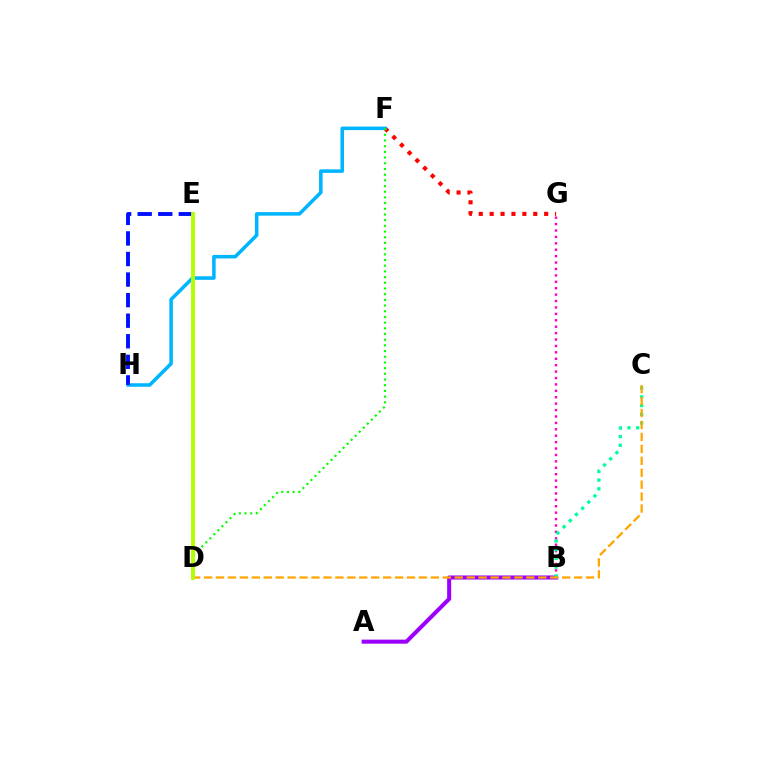{('F', 'G'): [{'color': '#ff0000', 'line_style': 'dotted', 'thickness': 2.96}], ('B', 'G'): [{'color': '#ff00bd', 'line_style': 'dotted', 'thickness': 1.74}], ('F', 'H'): [{'color': '#00b5ff', 'line_style': 'solid', 'thickness': 2.55}], ('D', 'F'): [{'color': '#08ff00', 'line_style': 'dotted', 'thickness': 1.55}], ('A', 'B'): [{'color': '#9b00ff', 'line_style': 'solid', 'thickness': 2.92}], ('B', 'C'): [{'color': '#00ff9d', 'line_style': 'dotted', 'thickness': 2.37}], ('E', 'H'): [{'color': '#0010ff', 'line_style': 'dashed', 'thickness': 2.79}], ('C', 'D'): [{'color': '#ffa500', 'line_style': 'dashed', 'thickness': 1.62}], ('D', 'E'): [{'color': '#b3ff00', 'line_style': 'solid', 'thickness': 2.79}]}